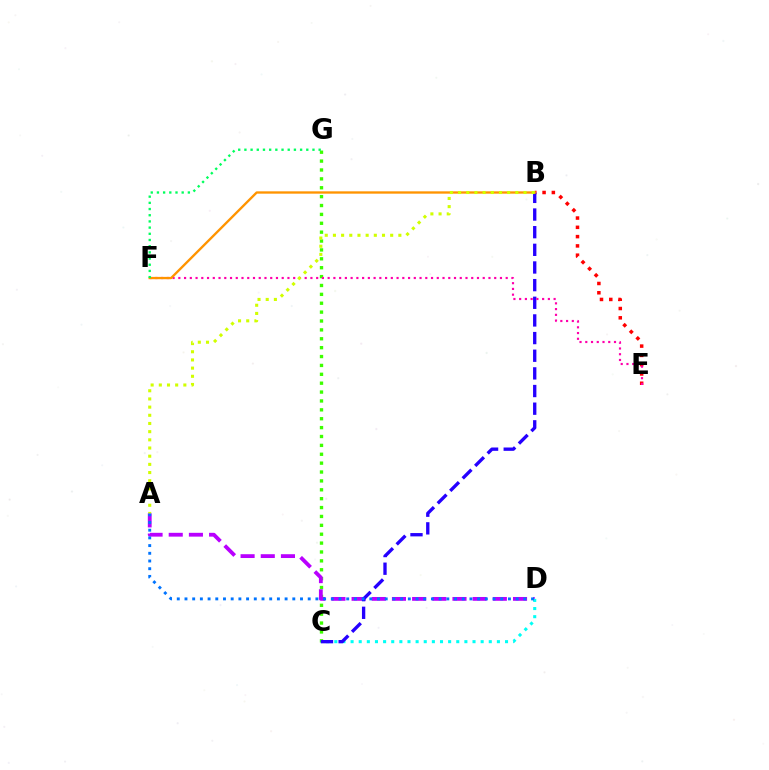{('C', 'G'): [{'color': '#3dff00', 'line_style': 'dotted', 'thickness': 2.41}], ('B', 'E'): [{'color': '#ff0000', 'line_style': 'dotted', 'thickness': 2.52}], ('A', 'D'): [{'color': '#b900ff', 'line_style': 'dashed', 'thickness': 2.74}, {'color': '#0074ff', 'line_style': 'dotted', 'thickness': 2.09}], ('C', 'D'): [{'color': '#00fff6', 'line_style': 'dotted', 'thickness': 2.21}], ('B', 'C'): [{'color': '#2500ff', 'line_style': 'dashed', 'thickness': 2.4}], ('E', 'F'): [{'color': '#ff00ac', 'line_style': 'dotted', 'thickness': 1.56}], ('B', 'F'): [{'color': '#ff9400', 'line_style': 'solid', 'thickness': 1.68}], ('A', 'B'): [{'color': '#d1ff00', 'line_style': 'dotted', 'thickness': 2.22}], ('F', 'G'): [{'color': '#00ff5c', 'line_style': 'dotted', 'thickness': 1.68}]}